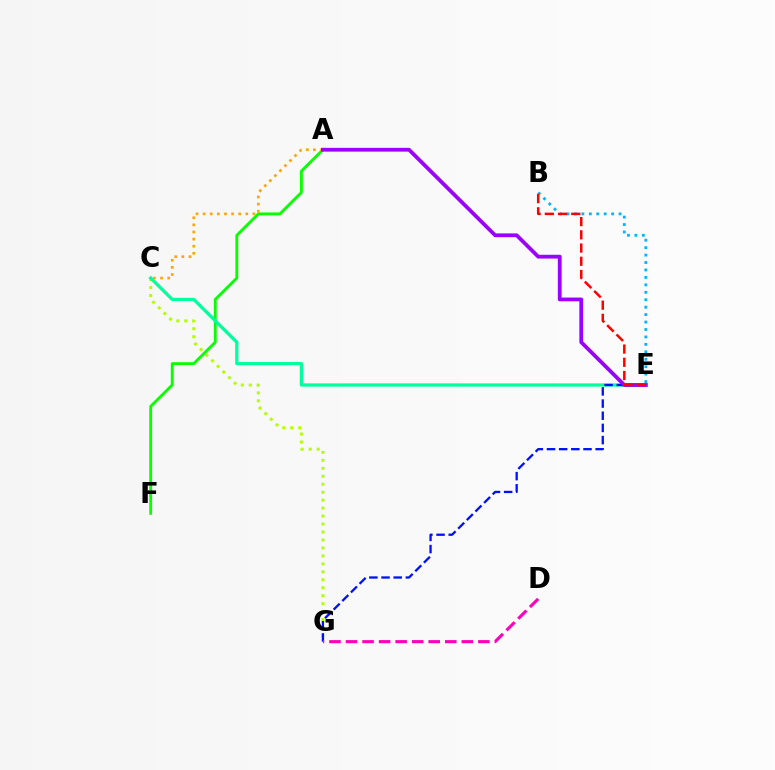{('A', 'F'): [{'color': '#08ff00', 'line_style': 'solid', 'thickness': 2.06}], ('C', 'G'): [{'color': '#b3ff00', 'line_style': 'dotted', 'thickness': 2.16}], ('C', 'E'): [{'color': '#00ff9d', 'line_style': 'solid', 'thickness': 2.34}], ('A', 'C'): [{'color': '#ffa500', 'line_style': 'dotted', 'thickness': 1.93}], ('E', 'G'): [{'color': '#0010ff', 'line_style': 'dashed', 'thickness': 1.65}], ('A', 'E'): [{'color': '#9b00ff', 'line_style': 'solid', 'thickness': 2.72}], ('B', 'E'): [{'color': '#00b5ff', 'line_style': 'dotted', 'thickness': 2.02}, {'color': '#ff0000', 'line_style': 'dashed', 'thickness': 1.8}], ('D', 'G'): [{'color': '#ff00bd', 'line_style': 'dashed', 'thickness': 2.25}]}